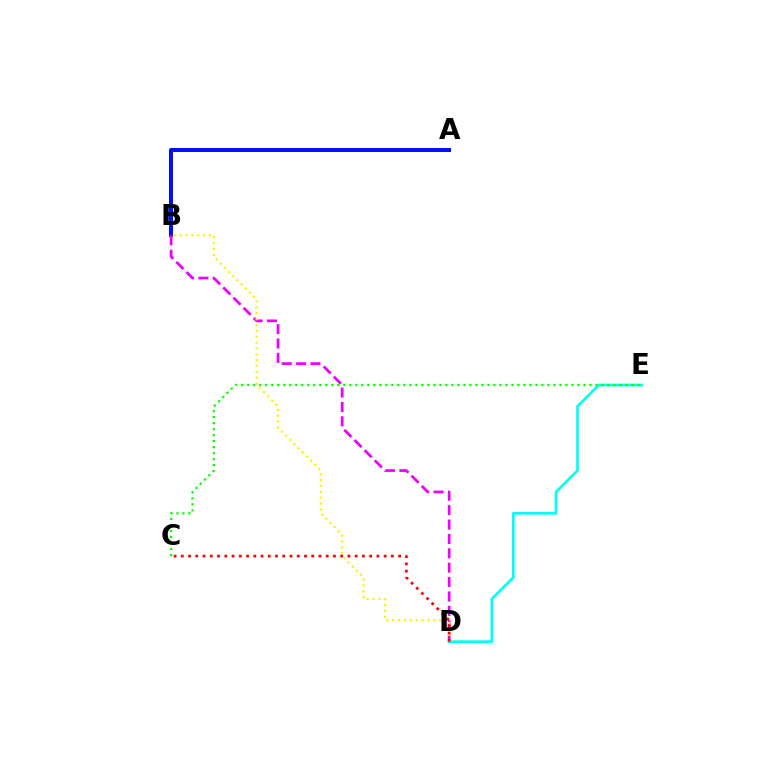{('A', 'B'): [{'color': '#0010ff', 'line_style': 'solid', 'thickness': 2.89}], ('B', 'D'): [{'color': '#ee00ff', 'line_style': 'dashed', 'thickness': 1.95}, {'color': '#fcf500', 'line_style': 'dotted', 'thickness': 1.59}], ('D', 'E'): [{'color': '#00fff6', 'line_style': 'solid', 'thickness': 1.95}], ('C', 'E'): [{'color': '#08ff00', 'line_style': 'dotted', 'thickness': 1.63}], ('C', 'D'): [{'color': '#ff0000', 'line_style': 'dotted', 'thickness': 1.97}]}